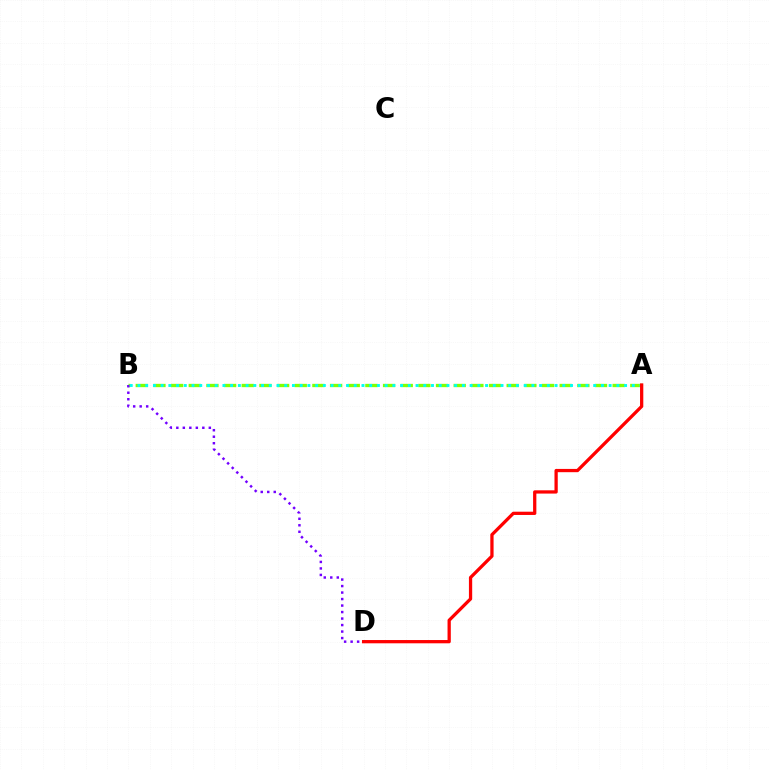{('A', 'B'): [{'color': '#84ff00', 'line_style': 'dashed', 'thickness': 2.4}, {'color': '#00fff6', 'line_style': 'dotted', 'thickness': 2.1}], ('B', 'D'): [{'color': '#7200ff', 'line_style': 'dotted', 'thickness': 1.77}], ('A', 'D'): [{'color': '#ff0000', 'line_style': 'solid', 'thickness': 2.35}]}